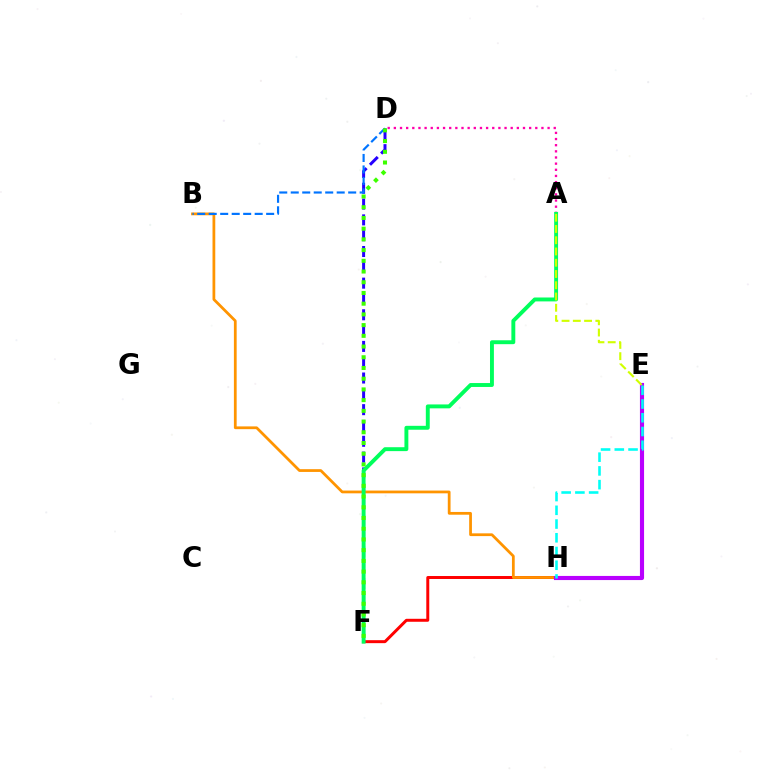{('D', 'F'): [{'color': '#2500ff', 'line_style': 'dashed', 'thickness': 2.15}, {'color': '#3dff00', 'line_style': 'dotted', 'thickness': 2.91}], ('F', 'H'): [{'color': '#ff0000', 'line_style': 'solid', 'thickness': 2.14}], ('B', 'H'): [{'color': '#ff9400', 'line_style': 'solid', 'thickness': 1.99}], ('A', 'D'): [{'color': '#ff00ac', 'line_style': 'dotted', 'thickness': 1.67}], ('A', 'F'): [{'color': '#00ff5c', 'line_style': 'solid', 'thickness': 2.81}], ('B', 'D'): [{'color': '#0074ff', 'line_style': 'dashed', 'thickness': 1.56}], ('E', 'H'): [{'color': '#b900ff', 'line_style': 'solid', 'thickness': 2.97}, {'color': '#00fff6', 'line_style': 'dashed', 'thickness': 1.87}], ('A', 'E'): [{'color': '#d1ff00', 'line_style': 'dashed', 'thickness': 1.53}]}